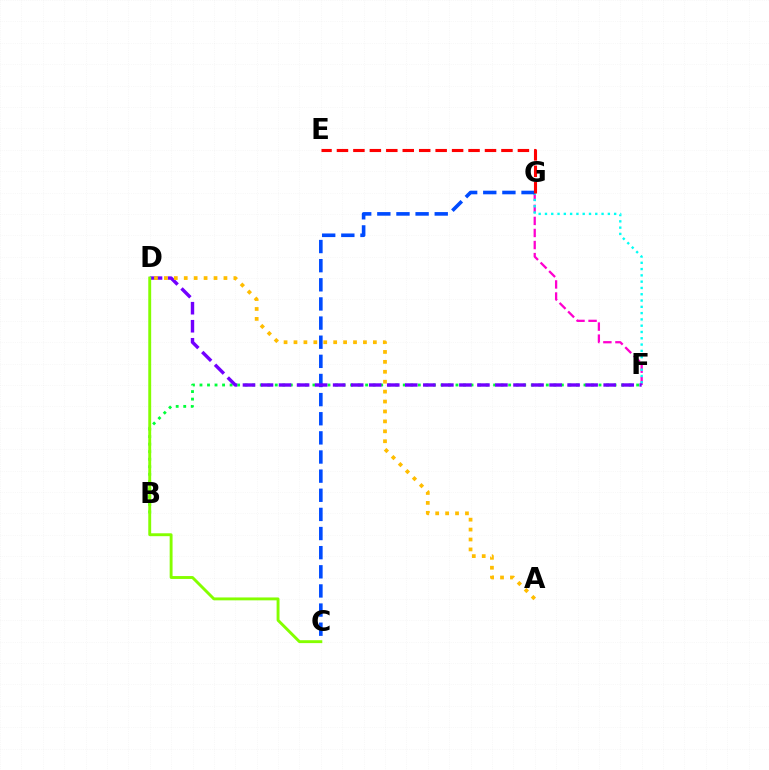{('F', 'G'): [{'color': '#ff00cf', 'line_style': 'dashed', 'thickness': 1.64}, {'color': '#00fff6', 'line_style': 'dotted', 'thickness': 1.71}], ('B', 'F'): [{'color': '#00ff39', 'line_style': 'dotted', 'thickness': 2.05}], ('C', 'G'): [{'color': '#004bff', 'line_style': 'dashed', 'thickness': 2.6}], ('E', 'G'): [{'color': '#ff0000', 'line_style': 'dashed', 'thickness': 2.23}], ('D', 'F'): [{'color': '#7200ff', 'line_style': 'dashed', 'thickness': 2.45}], ('C', 'D'): [{'color': '#84ff00', 'line_style': 'solid', 'thickness': 2.09}], ('A', 'D'): [{'color': '#ffbd00', 'line_style': 'dotted', 'thickness': 2.7}]}